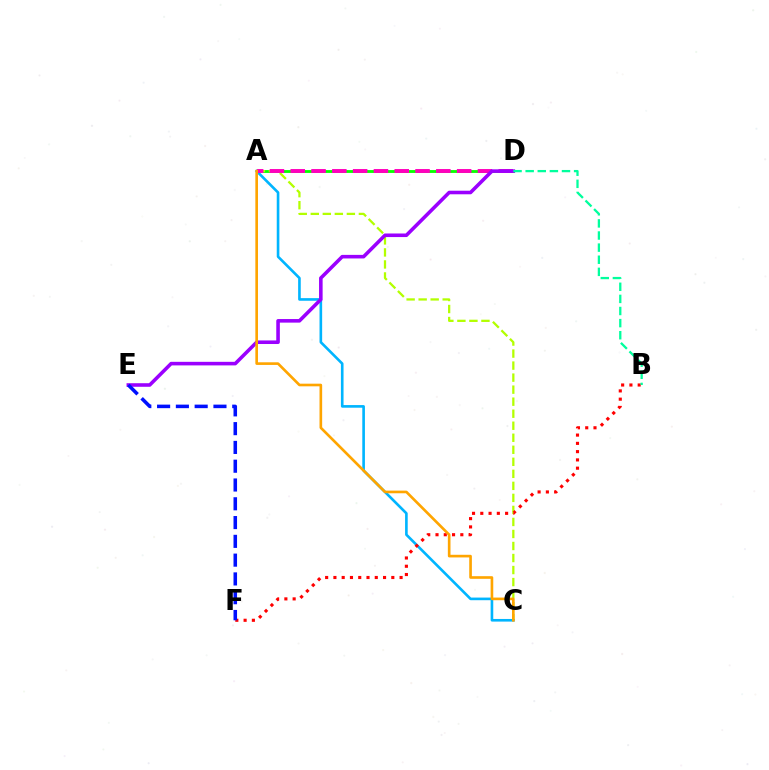{('A', 'D'): [{'color': '#08ff00', 'line_style': 'solid', 'thickness': 2.05}, {'color': '#ff00bd', 'line_style': 'dashed', 'thickness': 2.83}], ('A', 'C'): [{'color': '#b3ff00', 'line_style': 'dashed', 'thickness': 1.63}, {'color': '#00b5ff', 'line_style': 'solid', 'thickness': 1.9}, {'color': '#ffa500', 'line_style': 'solid', 'thickness': 1.9}], ('B', 'F'): [{'color': '#ff0000', 'line_style': 'dotted', 'thickness': 2.25}], ('D', 'E'): [{'color': '#9b00ff', 'line_style': 'solid', 'thickness': 2.58}], ('B', 'D'): [{'color': '#00ff9d', 'line_style': 'dashed', 'thickness': 1.65}], ('E', 'F'): [{'color': '#0010ff', 'line_style': 'dashed', 'thickness': 2.55}]}